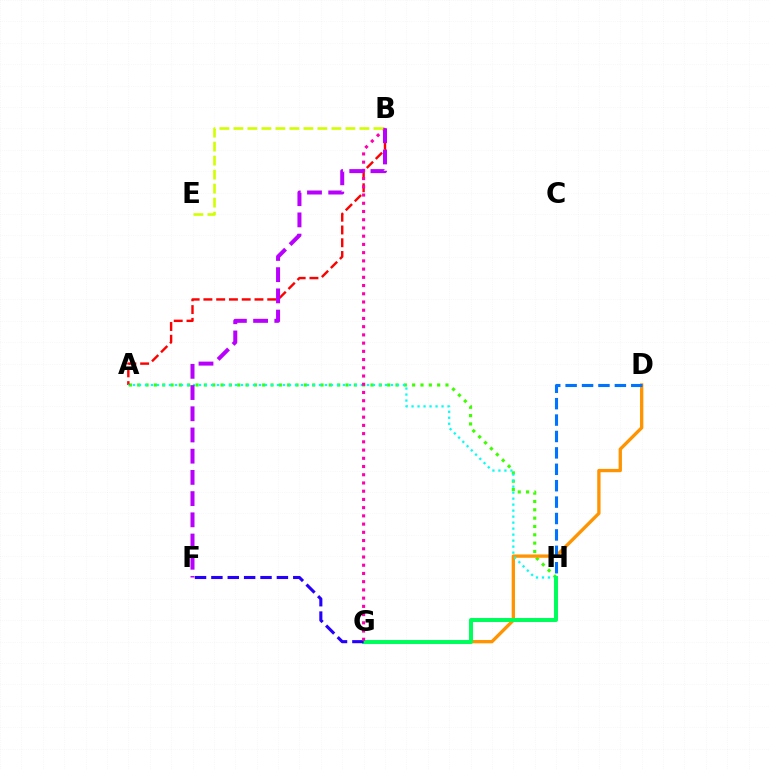{('A', 'H'): [{'color': '#3dff00', 'line_style': 'dotted', 'thickness': 2.26}, {'color': '#00fff6', 'line_style': 'dotted', 'thickness': 1.63}], ('D', 'G'): [{'color': '#ff9400', 'line_style': 'solid', 'thickness': 2.39}], ('D', 'H'): [{'color': '#0074ff', 'line_style': 'dashed', 'thickness': 2.23}], ('A', 'B'): [{'color': '#ff0000', 'line_style': 'dashed', 'thickness': 1.73}], ('G', 'H'): [{'color': '#00ff5c', 'line_style': 'solid', 'thickness': 2.89}], ('F', 'G'): [{'color': '#2500ff', 'line_style': 'dashed', 'thickness': 2.22}], ('B', 'G'): [{'color': '#ff00ac', 'line_style': 'dotted', 'thickness': 2.24}], ('B', 'F'): [{'color': '#b900ff', 'line_style': 'dashed', 'thickness': 2.88}], ('B', 'E'): [{'color': '#d1ff00', 'line_style': 'dashed', 'thickness': 1.9}]}